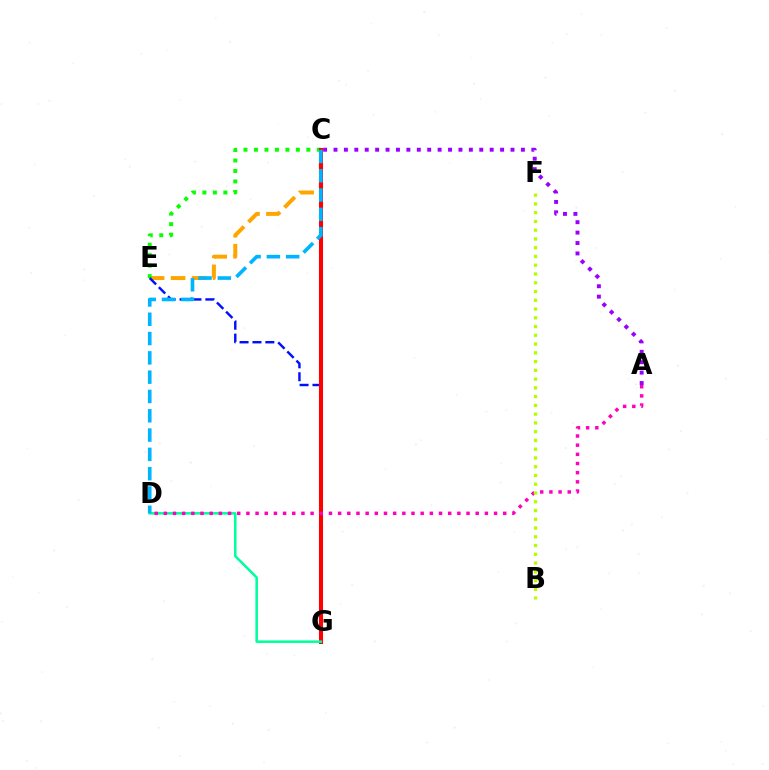{('A', 'C'): [{'color': '#9b00ff', 'line_style': 'dotted', 'thickness': 2.83}], ('C', 'E'): [{'color': '#ffa500', 'line_style': 'dashed', 'thickness': 2.85}, {'color': '#08ff00', 'line_style': 'dotted', 'thickness': 2.85}], ('E', 'G'): [{'color': '#0010ff', 'line_style': 'dashed', 'thickness': 1.75}], ('C', 'G'): [{'color': '#ff0000', 'line_style': 'solid', 'thickness': 2.92}], ('D', 'G'): [{'color': '#00ff9d', 'line_style': 'solid', 'thickness': 1.83}], ('C', 'D'): [{'color': '#00b5ff', 'line_style': 'dashed', 'thickness': 2.62}], ('A', 'D'): [{'color': '#ff00bd', 'line_style': 'dotted', 'thickness': 2.49}], ('B', 'F'): [{'color': '#b3ff00', 'line_style': 'dotted', 'thickness': 2.38}]}